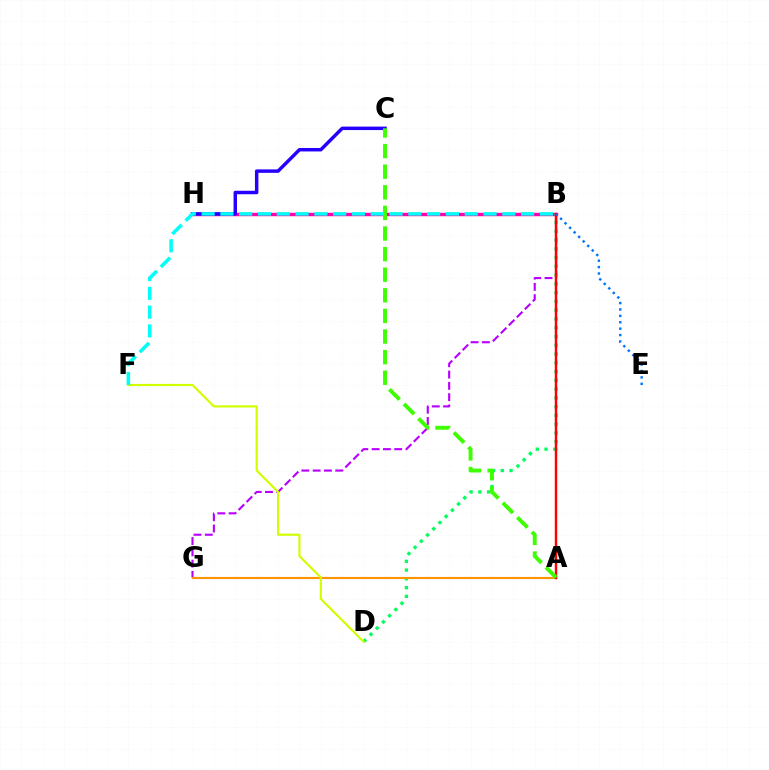{('B', 'H'): [{'color': '#ff00ac', 'line_style': 'solid', 'thickness': 2.46}], ('B', 'G'): [{'color': '#b900ff', 'line_style': 'dashed', 'thickness': 1.54}], ('B', 'D'): [{'color': '#00ff5c', 'line_style': 'dotted', 'thickness': 2.38}], ('A', 'G'): [{'color': '#ff9400', 'line_style': 'solid', 'thickness': 1.53}], ('A', 'B'): [{'color': '#ff0000', 'line_style': 'solid', 'thickness': 1.76}], ('C', 'H'): [{'color': '#2500ff', 'line_style': 'solid', 'thickness': 2.49}], ('A', 'C'): [{'color': '#3dff00', 'line_style': 'dashed', 'thickness': 2.8}], ('D', 'F'): [{'color': '#d1ff00', 'line_style': 'solid', 'thickness': 1.56}], ('B', 'F'): [{'color': '#00fff6', 'line_style': 'dashed', 'thickness': 2.55}], ('B', 'E'): [{'color': '#0074ff', 'line_style': 'dotted', 'thickness': 1.74}]}